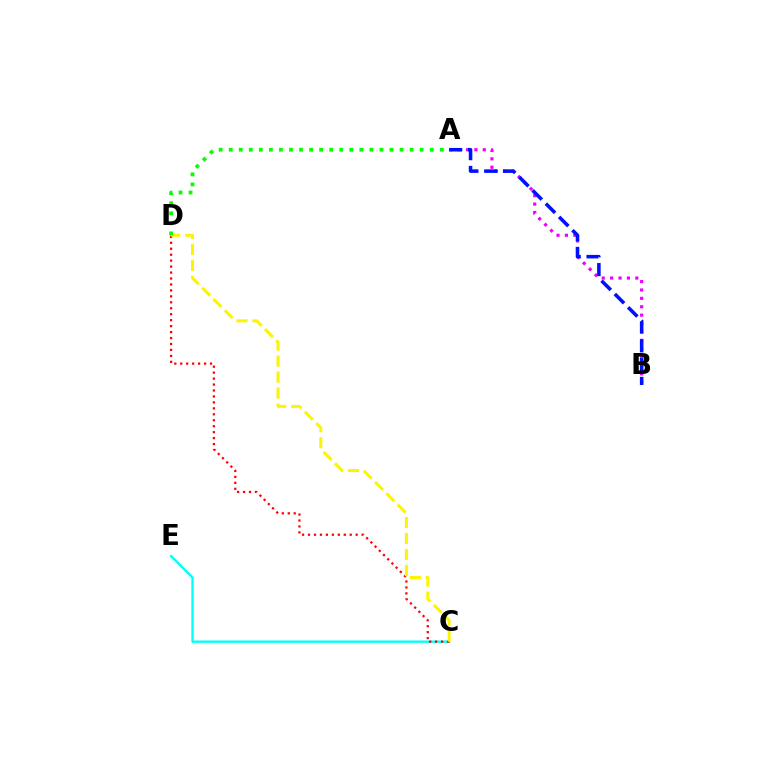{('C', 'E'): [{'color': '#00fff6', 'line_style': 'solid', 'thickness': 1.68}], ('A', 'B'): [{'color': '#ee00ff', 'line_style': 'dotted', 'thickness': 2.28}, {'color': '#0010ff', 'line_style': 'dashed', 'thickness': 2.55}], ('C', 'D'): [{'color': '#ff0000', 'line_style': 'dotted', 'thickness': 1.62}, {'color': '#fcf500', 'line_style': 'dashed', 'thickness': 2.17}], ('A', 'D'): [{'color': '#08ff00', 'line_style': 'dotted', 'thickness': 2.73}]}